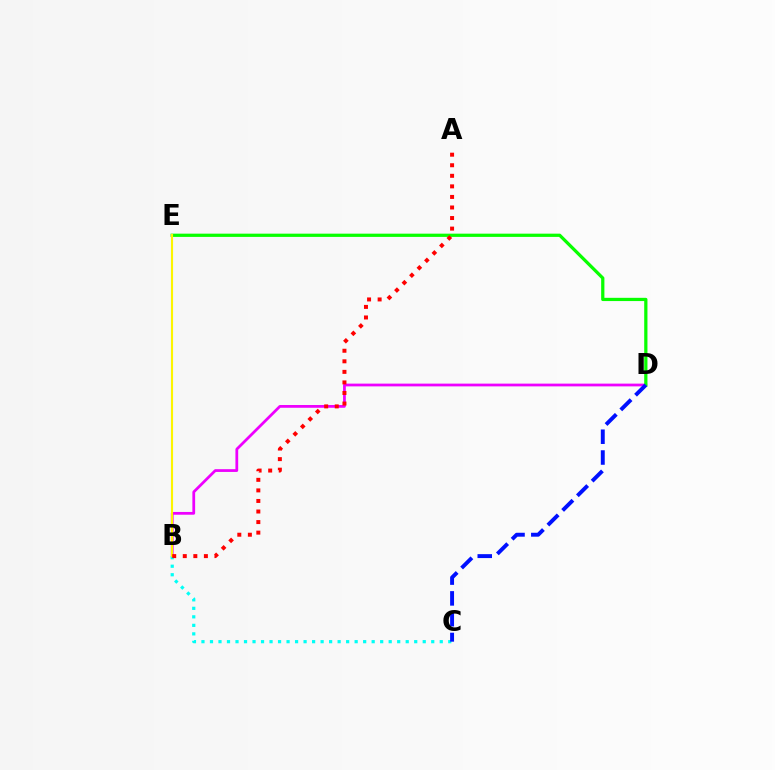{('B', 'D'): [{'color': '#ee00ff', 'line_style': 'solid', 'thickness': 1.99}], ('B', 'C'): [{'color': '#00fff6', 'line_style': 'dotted', 'thickness': 2.31}], ('D', 'E'): [{'color': '#08ff00', 'line_style': 'solid', 'thickness': 2.33}], ('C', 'D'): [{'color': '#0010ff', 'line_style': 'dashed', 'thickness': 2.82}], ('B', 'E'): [{'color': '#fcf500', 'line_style': 'solid', 'thickness': 1.54}], ('A', 'B'): [{'color': '#ff0000', 'line_style': 'dotted', 'thickness': 2.87}]}